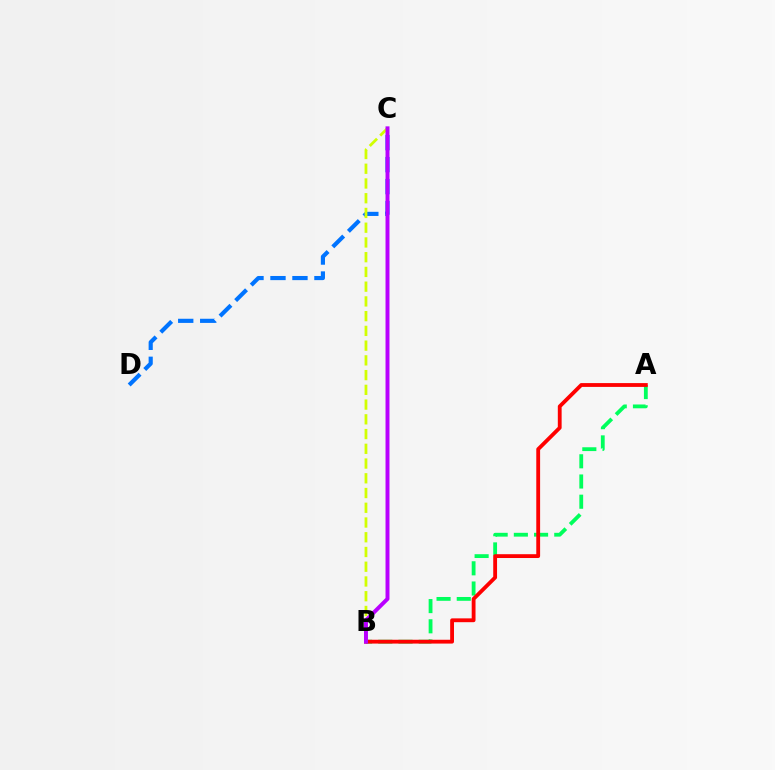{('A', 'B'): [{'color': '#00ff5c', 'line_style': 'dashed', 'thickness': 2.75}, {'color': '#ff0000', 'line_style': 'solid', 'thickness': 2.75}], ('C', 'D'): [{'color': '#0074ff', 'line_style': 'dashed', 'thickness': 2.99}], ('B', 'C'): [{'color': '#d1ff00', 'line_style': 'dashed', 'thickness': 2.0}, {'color': '#b900ff', 'line_style': 'solid', 'thickness': 2.84}]}